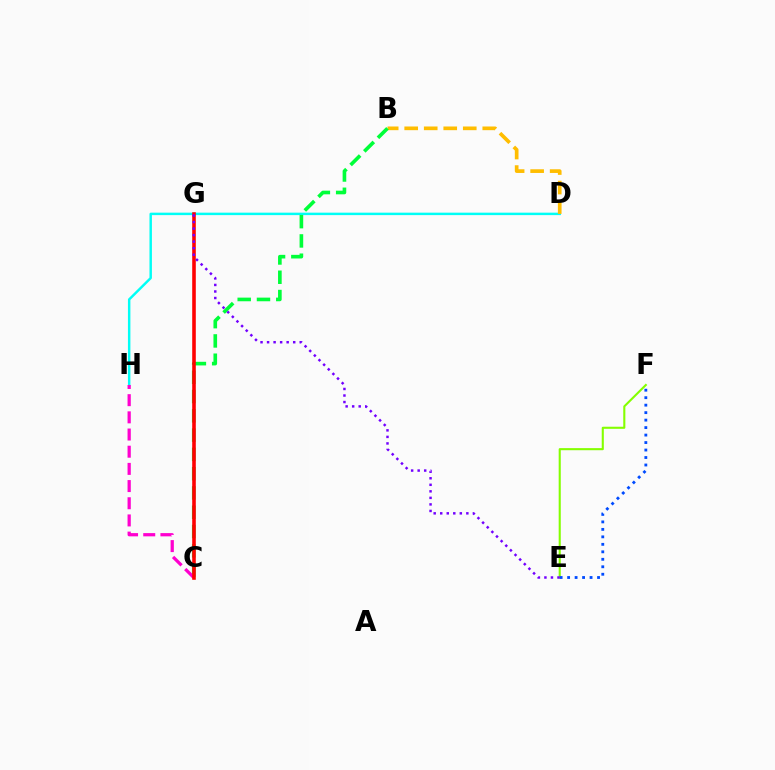{('D', 'H'): [{'color': '#00fff6', 'line_style': 'solid', 'thickness': 1.77}], ('B', 'D'): [{'color': '#ffbd00', 'line_style': 'dashed', 'thickness': 2.65}], ('E', 'F'): [{'color': '#84ff00', 'line_style': 'solid', 'thickness': 1.51}, {'color': '#004bff', 'line_style': 'dotted', 'thickness': 2.03}], ('B', 'C'): [{'color': '#00ff39', 'line_style': 'dashed', 'thickness': 2.62}], ('C', 'H'): [{'color': '#ff00cf', 'line_style': 'dashed', 'thickness': 2.33}], ('C', 'G'): [{'color': '#ff0000', 'line_style': 'solid', 'thickness': 2.58}], ('E', 'G'): [{'color': '#7200ff', 'line_style': 'dotted', 'thickness': 1.77}]}